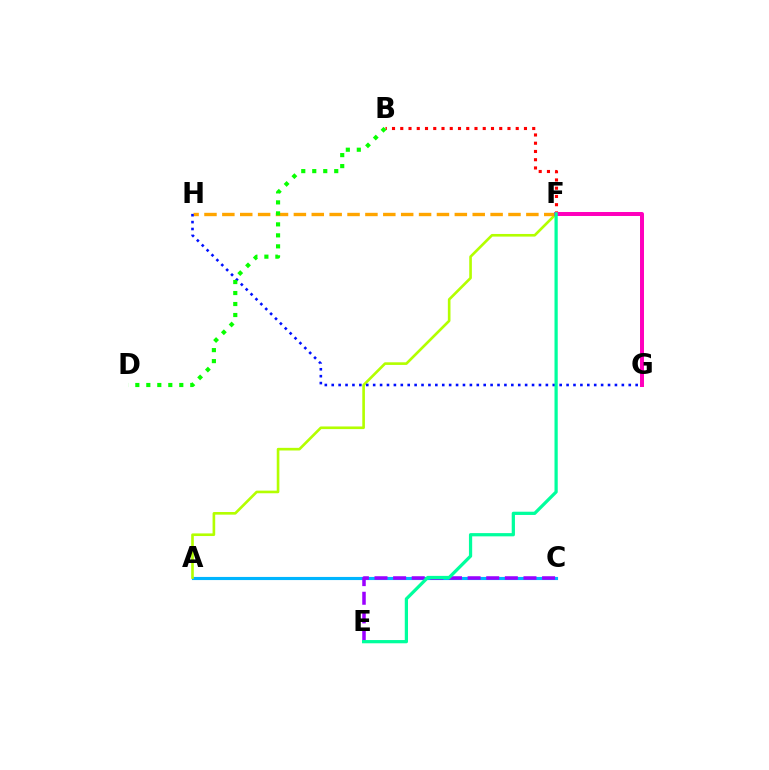{('A', 'C'): [{'color': '#00b5ff', 'line_style': 'solid', 'thickness': 2.26}], ('A', 'F'): [{'color': '#b3ff00', 'line_style': 'solid', 'thickness': 1.9}], ('F', 'H'): [{'color': '#ffa500', 'line_style': 'dashed', 'thickness': 2.43}], ('B', 'F'): [{'color': '#ff0000', 'line_style': 'dotted', 'thickness': 2.24}], ('C', 'E'): [{'color': '#9b00ff', 'line_style': 'dashed', 'thickness': 2.53}], ('G', 'H'): [{'color': '#0010ff', 'line_style': 'dotted', 'thickness': 1.88}], ('F', 'G'): [{'color': '#ff00bd', 'line_style': 'solid', 'thickness': 2.87}], ('E', 'F'): [{'color': '#00ff9d', 'line_style': 'solid', 'thickness': 2.33}], ('B', 'D'): [{'color': '#08ff00', 'line_style': 'dotted', 'thickness': 2.99}]}